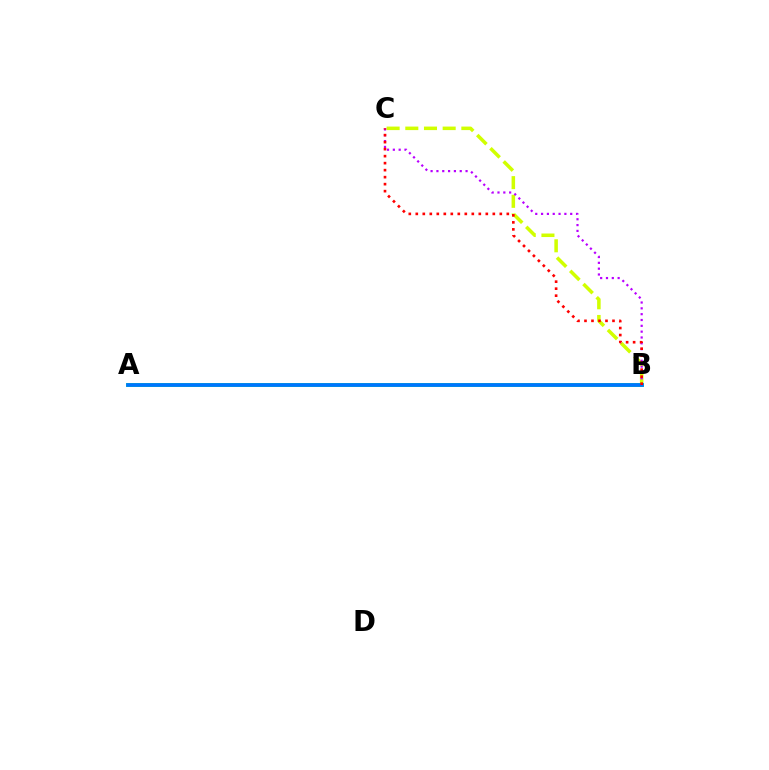{('B', 'C'): [{'color': '#d1ff00', 'line_style': 'dashed', 'thickness': 2.54}, {'color': '#b900ff', 'line_style': 'dotted', 'thickness': 1.58}, {'color': '#ff0000', 'line_style': 'dotted', 'thickness': 1.9}], ('A', 'B'): [{'color': '#00ff5c', 'line_style': 'solid', 'thickness': 2.71}, {'color': '#0074ff', 'line_style': 'solid', 'thickness': 2.66}]}